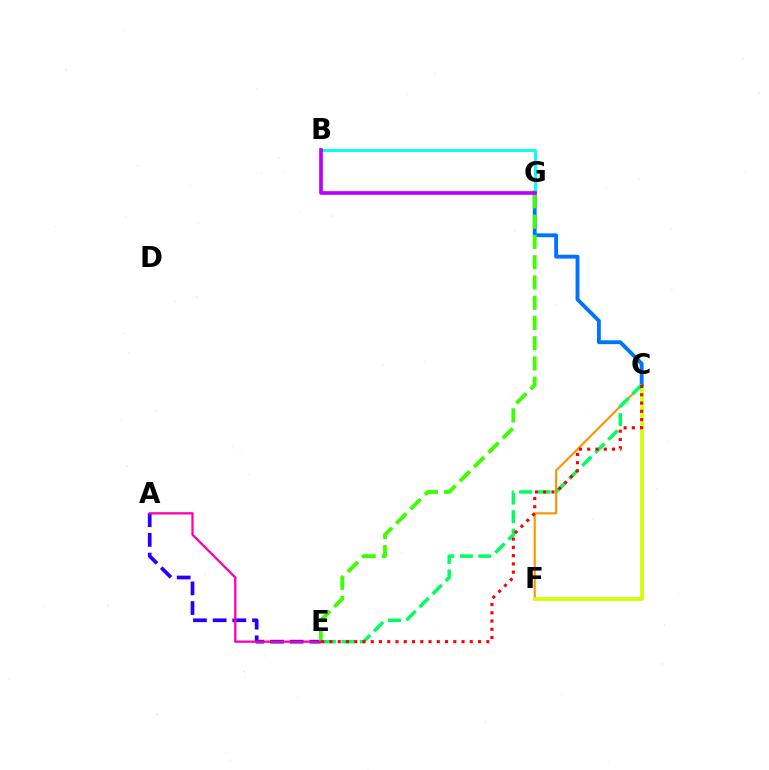{('A', 'E'): [{'color': '#2500ff', 'line_style': 'dashed', 'thickness': 2.67}, {'color': '#ff00ac', 'line_style': 'solid', 'thickness': 1.64}], ('C', 'F'): [{'color': '#ff9400', 'line_style': 'solid', 'thickness': 1.53}, {'color': '#d1ff00', 'line_style': 'solid', 'thickness': 2.64}], ('C', 'G'): [{'color': '#0074ff', 'line_style': 'solid', 'thickness': 2.78}], ('C', 'E'): [{'color': '#00ff5c', 'line_style': 'dashed', 'thickness': 2.51}, {'color': '#ff0000', 'line_style': 'dotted', 'thickness': 2.24}], ('E', 'G'): [{'color': '#3dff00', 'line_style': 'dashed', 'thickness': 2.75}], ('B', 'G'): [{'color': '#00fff6', 'line_style': 'solid', 'thickness': 2.1}, {'color': '#b900ff', 'line_style': 'solid', 'thickness': 2.64}]}